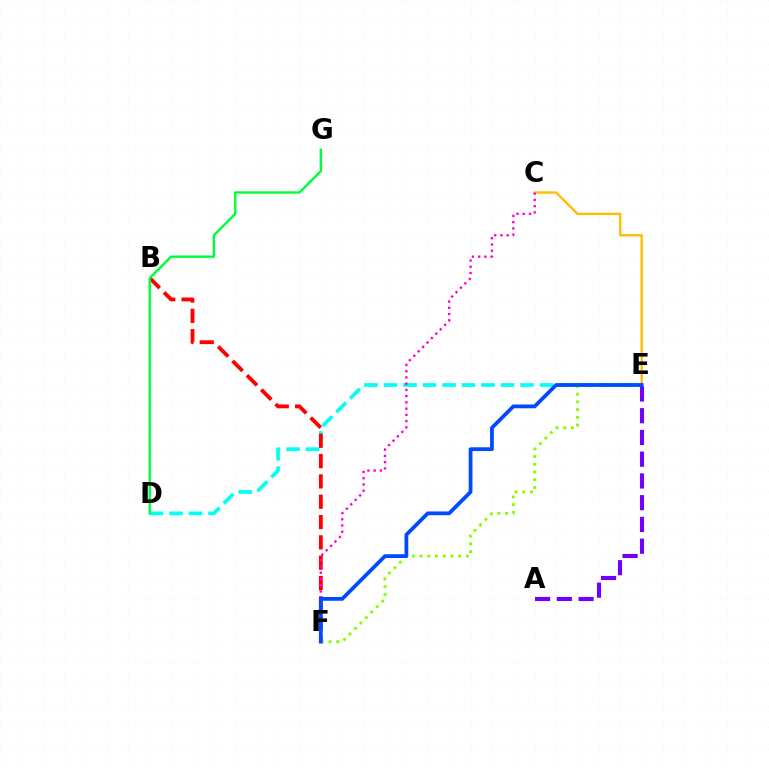{('D', 'E'): [{'color': '#00fff6', 'line_style': 'dashed', 'thickness': 2.65}], ('C', 'E'): [{'color': '#ffbd00', 'line_style': 'solid', 'thickness': 1.69}], ('B', 'F'): [{'color': '#ff0000', 'line_style': 'dashed', 'thickness': 2.76}], ('C', 'F'): [{'color': '#ff00cf', 'line_style': 'dotted', 'thickness': 1.7}], ('A', 'E'): [{'color': '#7200ff', 'line_style': 'dashed', 'thickness': 2.95}], ('D', 'G'): [{'color': '#00ff39', 'line_style': 'solid', 'thickness': 1.73}], ('E', 'F'): [{'color': '#84ff00', 'line_style': 'dotted', 'thickness': 2.1}, {'color': '#004bff', 'line_style': 'solid', 'thickness': 2.72}]}